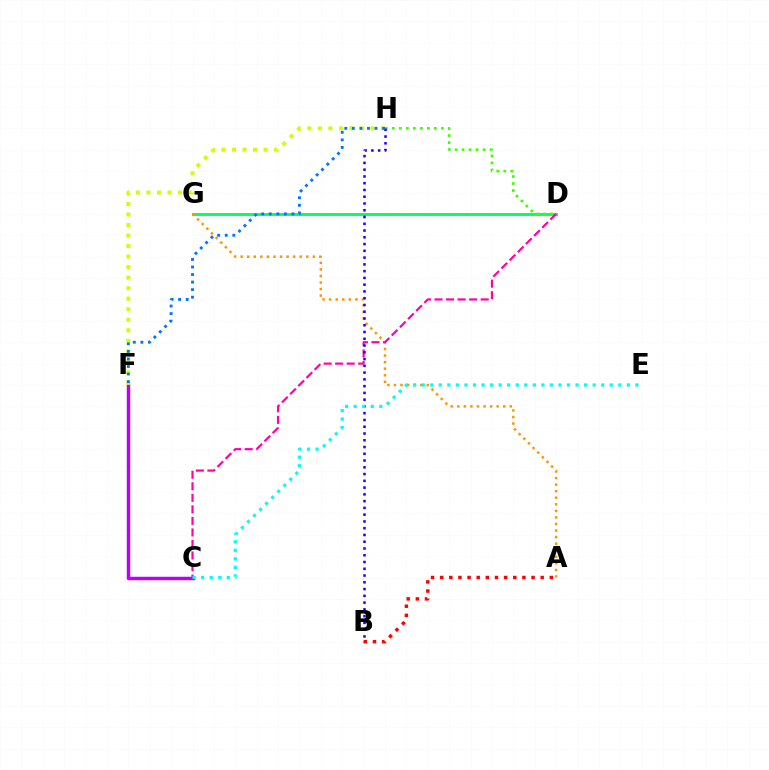{('C', 'F'): [{'color': '#b900ff', 'line_style': 'solid', 'thickness': 2.5}], ('F', 'H'): [{'color': '#d1ff00', 'line_style': 'dotted', 'thickness': 2.86}, {'color': '#0074ff', 'line_style': 'dotted', 'thickness': 2.05}], ('D', 'G'): [{'color': '#00ff5c', 'line_style': 'solid', 'thickness': 2.06}], ('D', 'H'): [{'color': '#3dff00', 'line_style': 'dotted', 'thickness': 1.9}], ('A', 'G'): [{'color': '#ff9400', 'line_style': 'dotted', 'thickness': 1.78}], ('C', 'D'): [{'color': '#ff00ac', 'line_style': 'dashed', 'thickness': 1.57}], ('B', 'H'): [{'color': '#2500ff', 'line_style': 'dotted', 'thickness': 1.84}], ('C', 'E'): [{'color': '#00fff6', 'line_style': 'dotted', 'thickness': 2.32}], ('A', 'B'): [{'color': '#ff0000', 'line_style': 'dotted', 'thickness': 2.48}]}